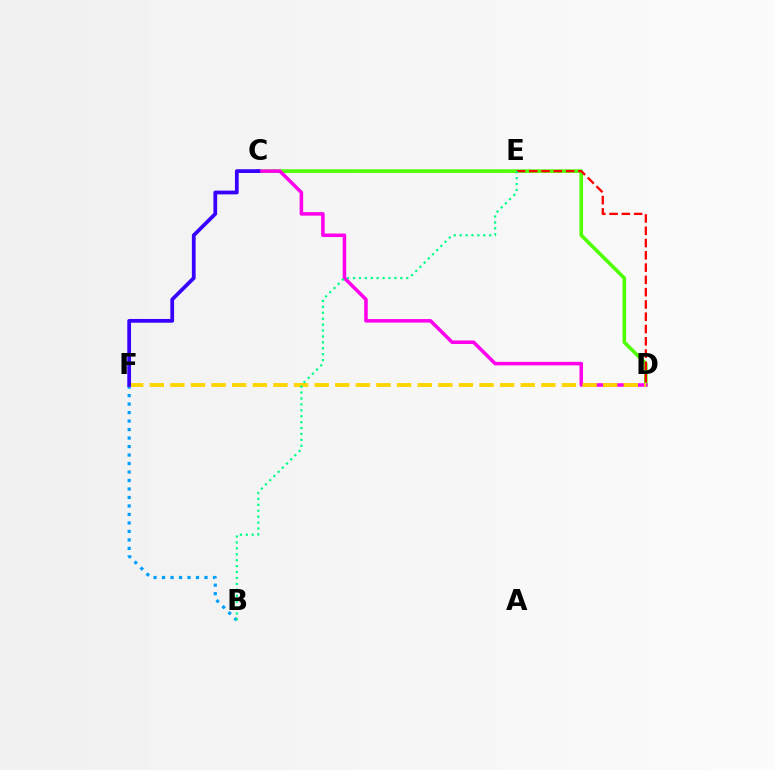{('C', 'D'): [{'color': '#4fff00', 'line_style': 'solid', 'thickness': 2.58}, {'color': '#ff00ed', 'line_style': 'solid', 'thickness': 2.55}], ('B', 'F'): [{'color': '#009eff', 'line_style': 'dotted', 'thickness': 2.31}], ('D', 'E'): [{'color': '#ff0000', 'line_style': 'dashed', 'thickness': 1.67}], ('D', 'F'): [{'color': '#ffd500', 'line_style': 'dashed', 'thickness': 2.8}], ('B', 'E'): [{'color': '#00ff86', 'line_style': 'dotted', 'thickness': 1.61}], ('C', 'F'): [{'color': '#3700ff', 'line_style': 'solid', 'thickness': 2.7}]}